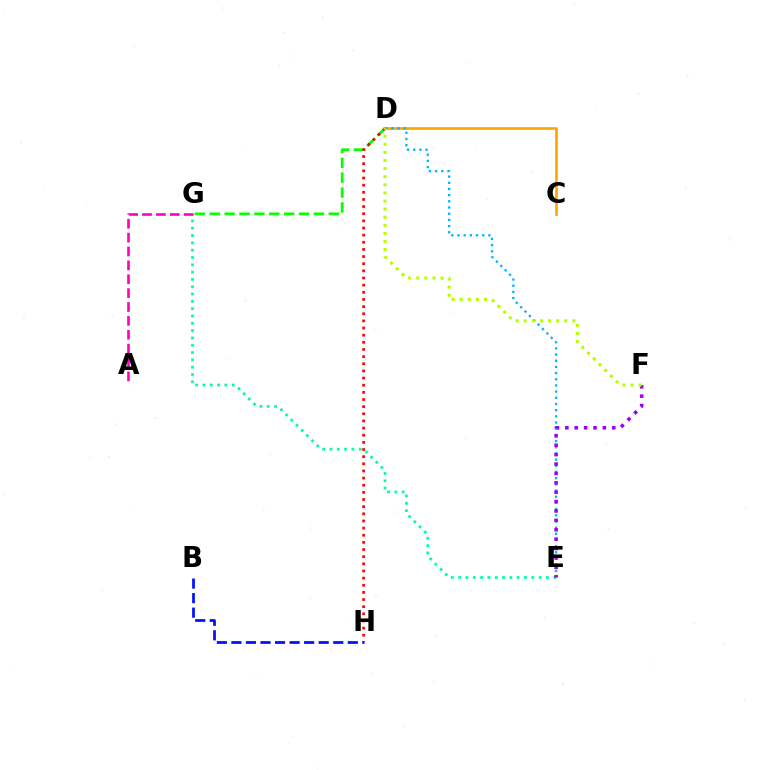{('D', 'G'): [{'color': '#08ff00', 'line_style': 'dashed', 'thickness': 2.02}], ('D', 'H'): [{'color': '#ff0000', 'line_style': 'dotted', 'thickness': 1.94}], ('E', 'G'): [{'color': '#00ff9d', 'line_style': 'dotted', 'thickness': 1.99}], ('C', 'D'): [{'color': '#ffa500', 'line_style': 'solid', 'thickness': 1.94}], ('D', 'E'): [{'color': '#00b5ff', 'line_style': 'dotted', 'thickness': 1.68}], ('E', 'F'): [{'color': '#9b00ff', 'line_style': 'dotted', 'thickness': 2.55}], ('D', 'F'): [{'color': '#b3ff00', 'line_style': 'dotted', 'thickness': 2.2}], ('A', 'G'): [{'color': '#ff00bd', 'line_style': 'dashed', 'thickness': 1.89}], ('B', 'H'): [{'color': '#0010ff', 'line_style': 'dashed', 'thickness': 1.98}]}